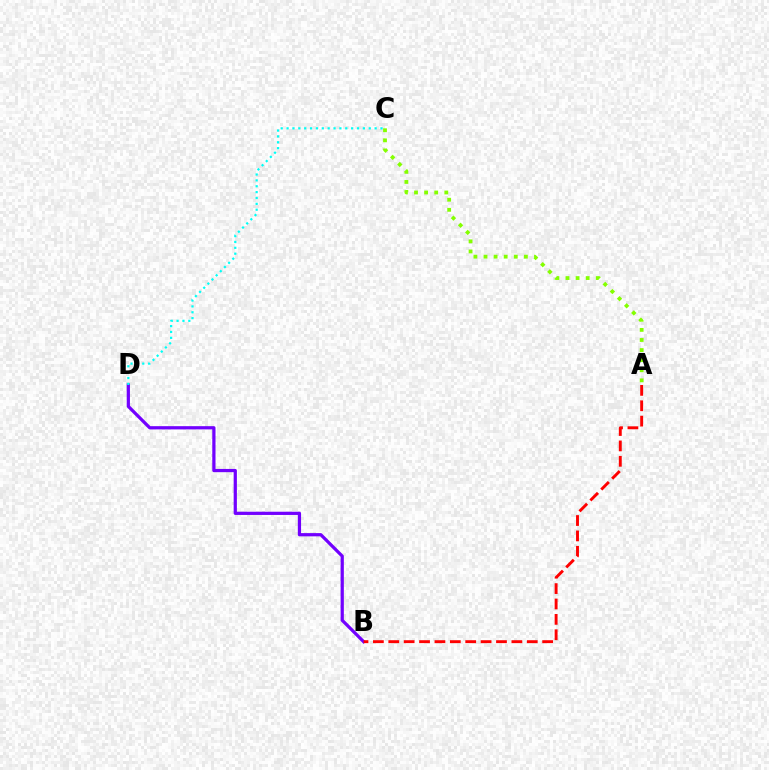{('B', 'D'): [{'color': '#7200ff', 'line_style': 'solid', 'thickness': 2.33}], ('A', 'B'): [{'color': '#ff0000', 'line_style': 'dashed', 'thickness': 2.09}], ('A', 'C'): [{'color': '#84ff00', 'line_style': 'dotted', 'thickness': 2.74}], ('C', 'D'): [{'color': '#00fff6', 'line_style': 'dotted', 'thickness': 1.59}]}